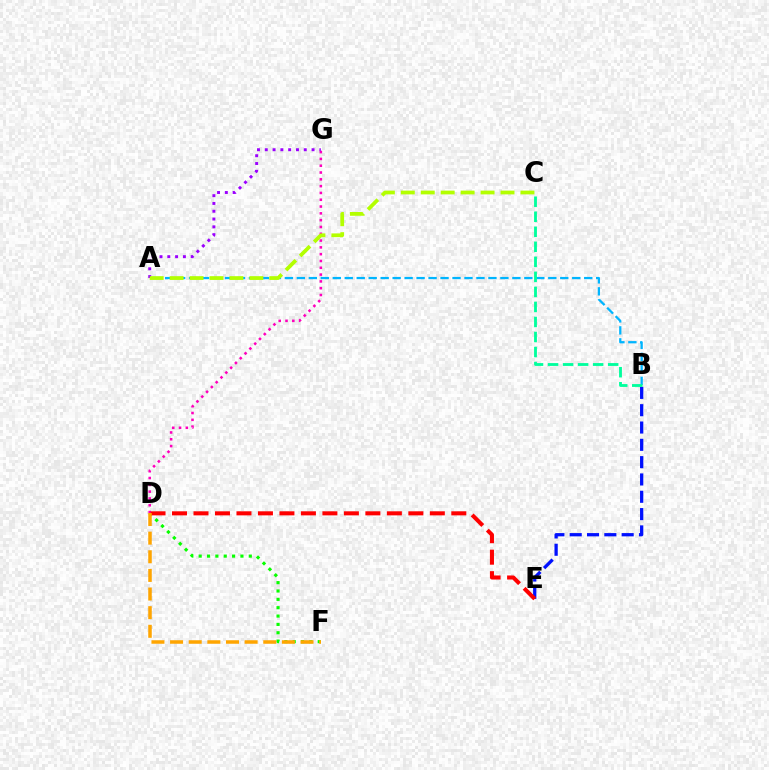{('D', 'F'): [{'color': '#08ff00', 'line_style': 'dotted', 'thickness': 2.27}, {'color': '#ffa500', 'line_style': 'dashed', 'thickness': 2.53}], ('D', 'G'): [{'color': '#ff00bd', 'line_style': 'dotted', 'thickness': 1.85}], ('A', 'B'): [{'color': '#00b5ff', 'line_style': 'dashed', 'thickness': 1.63}], ('A', 'G'): [{'color': '#9b00ff', 'line_style': 'dotted', 'thickness': 2.12}], ('B', 'E'): [{'color': '#0010ff', 'line_style': 'dashed', 'thickness': 2.35}], ('B', 'C'): [{'color': '#00ff9d', 'line_style': 'dashed', 'thickness': 2.04}], ('D', 'E'): [{'color': '#ff0000', 'line_style': 'dashed', 'thickness': 2.92}], ('A', 'C'): [{'color': '#b3ff00', 'line_style': 'dashed', 'thickness': 2.71}]}